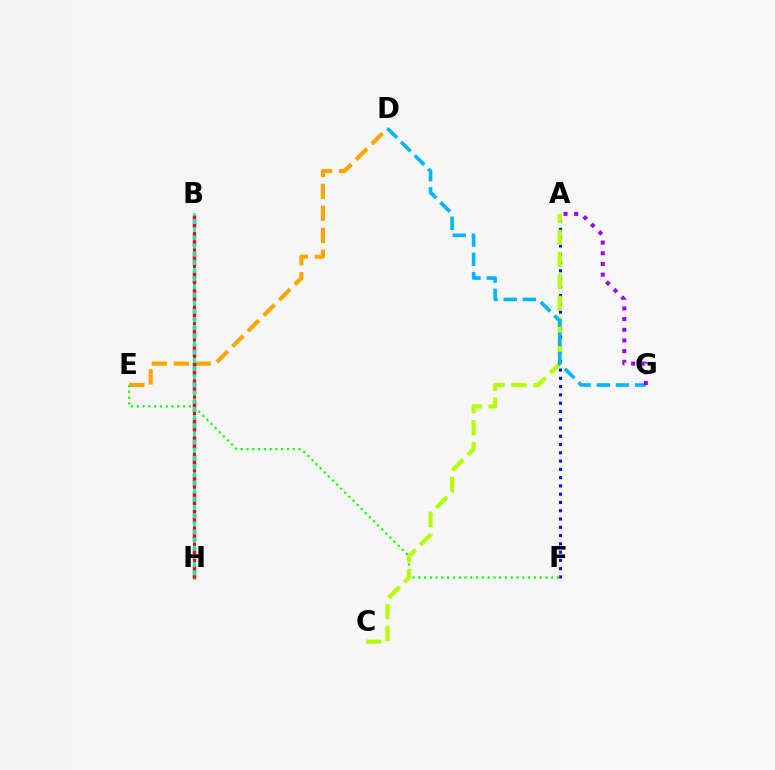{('D', 'E'): [{'color': '#ffa500', 'line_style': 'dashed', 'thickness': 2.98}], ('A', 'F'): [{'color': '#0010ff', 'line_style': 'dotted', 'thickness': 2.25}], ('E', 'F'): [{'color': '#08ff00', 'line_style': 'dotted', 'thickness': 1.57}], ('B', 'H'): [{'color': '#ff00bd', 'line_style': 'dashed', 'thickness': 2.51}, {'color': '#00ff9d', 'line_style': 'solid', 'thickness': 1.98}, {'color': '#ff0000', 'line_style': 'dotted', 'thickness': 2.22}], ('A', 'C'): [{'color': '#b3ff00', 'line_style': 'dashed', 'thickness': 2.99}], ('D', 'G'): [{'color': '#00b5ff', 'line_style': 'dashed', 'thickness': 2.61}], ('A', 'G'): [{'color': '#9b00ff', 'line_style': 'dotted', 'thickness': 2.9}]}